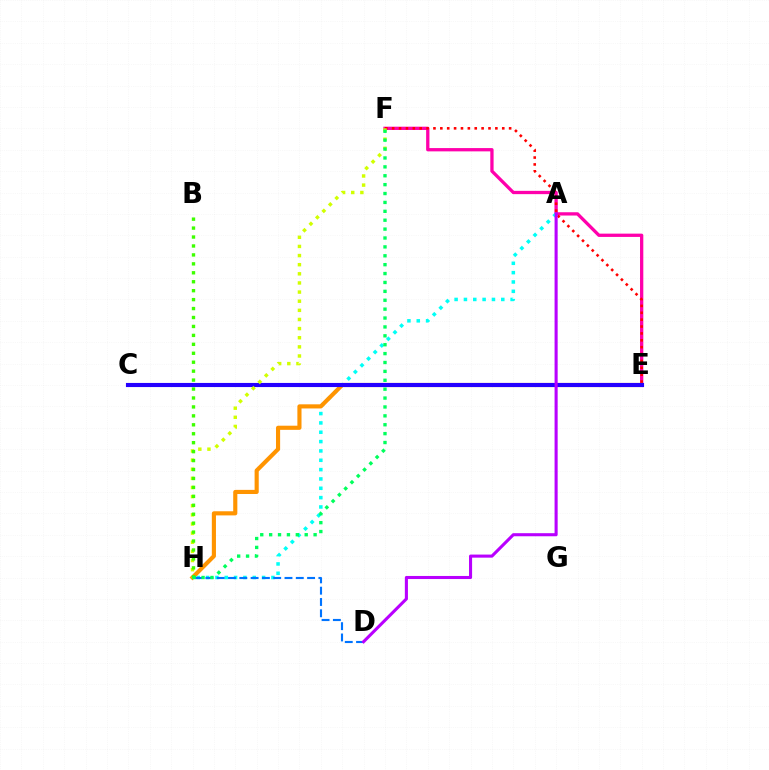{('E', 'F'): [{'color': '#ff00ac', 'line_style': 'solid', 'thickness': 2.37}, {'color': '#ff0000', 'line_style': 'dotted', 'thickness': 1.87}], ('A', 'H'): [{'color': '#00fff6', 'line_style': 'dotted', 'thickness': 2.54}], ('E', 'H'): [{'color': '#ff9400', 'line_style': 'solid', 'thickness': 2.97}], ('C', 'E'): [{'color': '#2500ff', 'line_style': 'solid', 'thickness': 2.96}], ('F', 'H'): [{'color': '#d1ff00', 'line_style': 'dotted', 'thickness': 2.48}, {'color': '#00ff5c', 'line_style': 'dotted', 'thickness': 2.42}], ('B', 'H'): [{'color': '#3dff00', 'line_style': 'dotted', 'thickness': 2.43}], ('D', 'H'): [{'color': '#0074ff', 'line_style': 'dashed', 'thickness': 1.53}], ('A', 'D'): [{'color': '#b900ff', 'line_style': 'solid', 'thickness': 2.22}]}